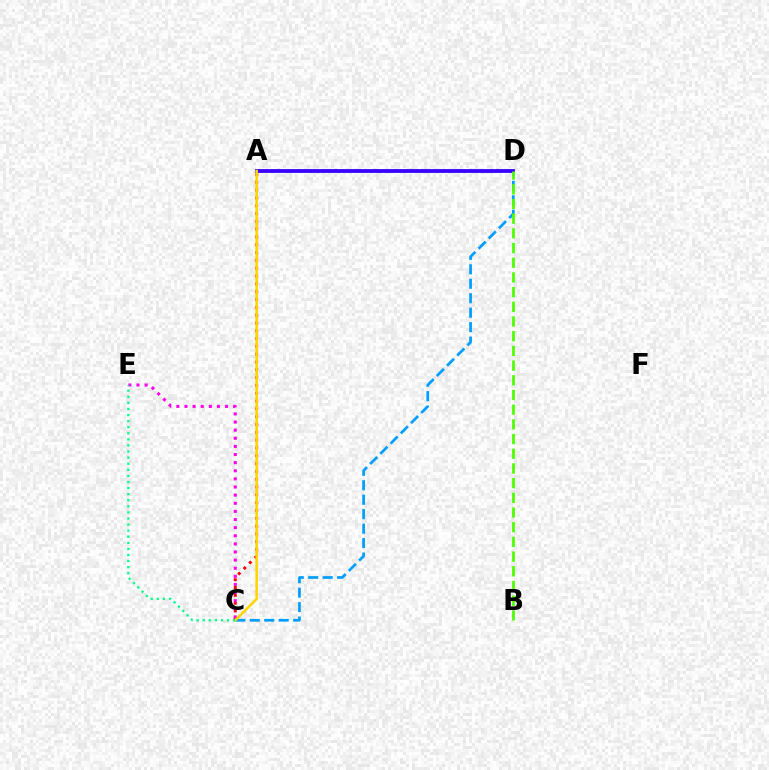{('A', 'C'): [{'color': '#ff0000', 'line_style': 'dotted', 'thickness': 2.12}, {'color': '#ffd500', 'line_style': 'solid', 'thickness': 1.87}], ('C', 'D'): [{'color': '#009eff', 'line_style': 'dashed', 'thickness': 1.96}], ('A', 'D'): [{'color': '#3700ff', 'line_style': 'solid', 'thickness': 2.73}], ('C', 'E'): [{'color': '#ff00ed', 'line_style': 'dotted', 'thickness': 2.21}, {'color': '#00ff86', 'line_style': 'dotted', 'thickness': 1.65}], ('B', 'D'): [{'color': '#4fff00', 'line_style': 'dashed', 'thickness': 2.0}]}